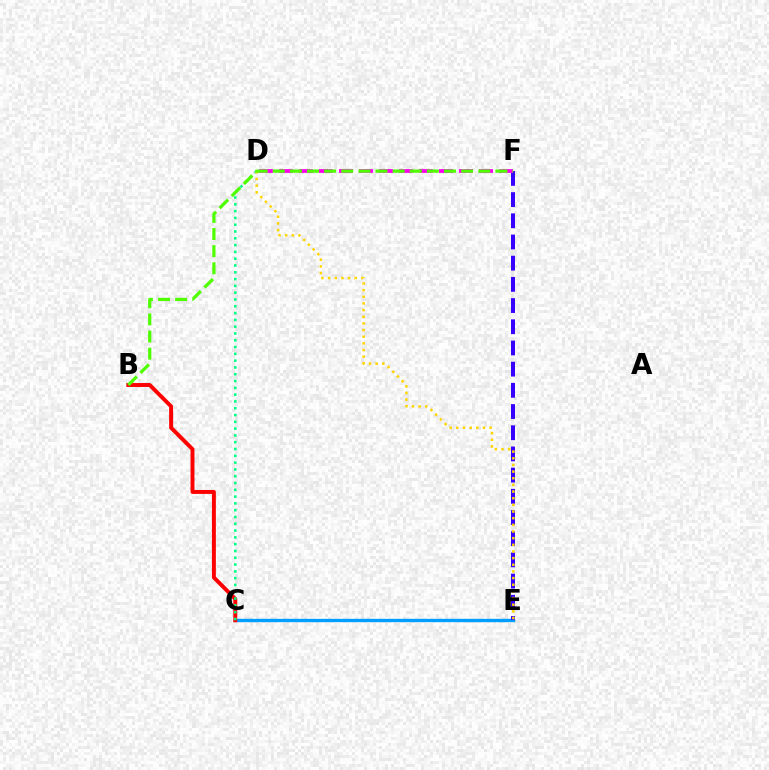{('C', 'E'): [{'color': '#009eff', 'line_style': 'solid', 'thickness': 2.42}], ('B', 'C'): [{'color': '#ff0000', 'line_style': 'solid', 'thickness': 2.84}], ('C', 'D'): [{'color': '#00ff86', 'line_style': 'dotted', 'thickness': 1.85}], ('E', 'F'): [{'color': '#3700ff', 'line_style': 'dashed', 'thickness': 2.88}], ('D', 'F'): [{'color': '#ff00ed', 'line_style': 'dashed', 'thickness': 2.72}], ('D', 'E'): [{'color': '#ffd500', 'line_style': 'dotted', 'thickness': 1.81}], ('B', 'F'): [{'color': '#4fff00', 'line_style': 'dashed', 'thickness': 2.33}]}